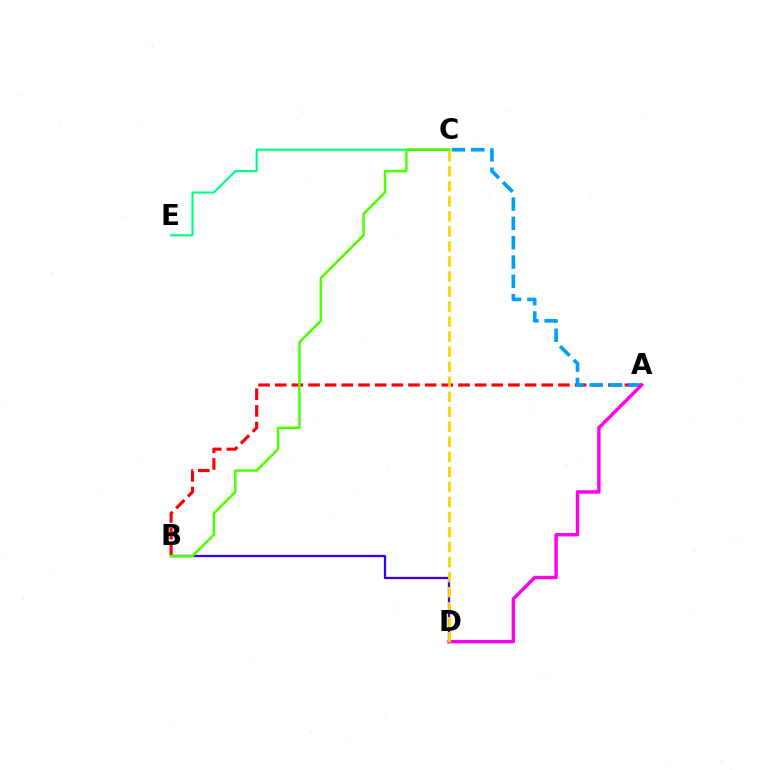{('A', 'B'): [{'color': '#ff0000', 'line_style': 'dashed', 'thickness': 2.26}], ('C', 'E'): [{'color': '#00ff86', 'line_style': 'solid', 'thickness': 1.55}], ('A', 'C'): [{'color': '#009eff', 'line_style': 'dashed', 'thickness': 2.63}], ('A', 'D'): [{'color': '#ff00ed', 'line_style': 'solid', 'thickness': 2.46}], ('B', 'D'): [{'color': '#3700ff', 'line_style': 'solid', 'thickness': 1.65}], ('C', 'D'): [{'color': '#ffd500', 'line_style': 'dashed', 'thickness': 2.04}], ('B', 'C'): [{'color': '#4fff00', 'line_style': 'solid', 'thickness': 1.82}]}